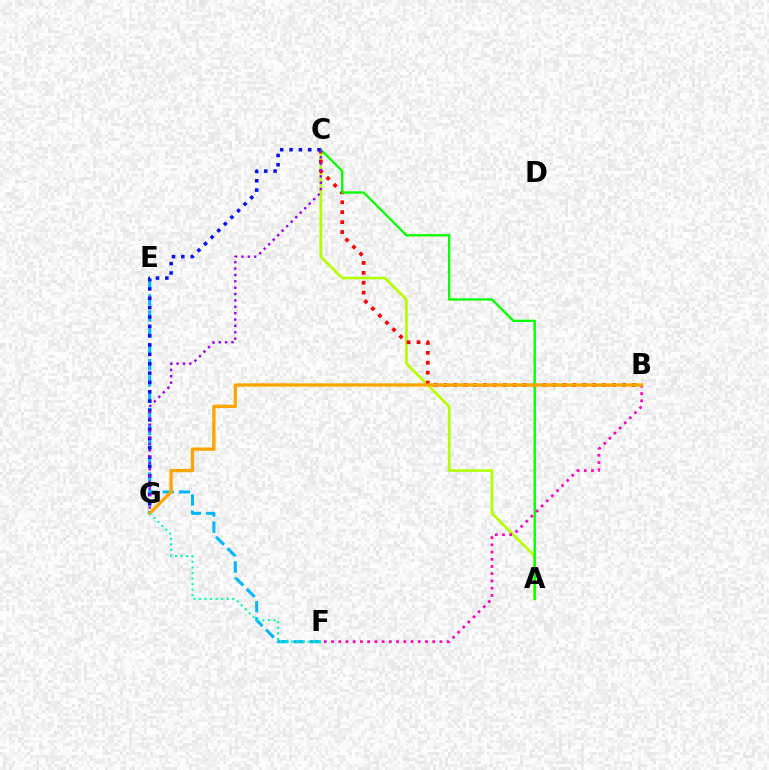{('A', 'C'): [{'color': '#b3ff00', 'line_style': 'solid', 'thickness': 1.94}, {'color': '#08ff00', 'line_style': 'solid', 'thickness': 1.7}], ('B', 'C'): [{'color': '#ff0000', 'line_style': 'dotted', 'thickness': 2.7}], ('E', 'F'): [{'color': '#00b5ff', 'line_style': 'dashed', 'thickness': 2.2}], ('C', 'G'): [{'color': '#0010ff', 'line_style': 'dotted', 'thickness': 2.54}, {'color': '#9b00ff', 'line_style': 'dotted', 'thickness': 1.73}], ('B', 'F'): [{'color': '#ff00bd', 'line_style': 'dotted', 'thickness': 1.96}], ('B', 'G'): [{'color': '#ffa500', 'line_style': 'solid', 'thickness': 2.41}], ('F', 'G'): [{'color': '#00ff9d', 'line_style': 'dotted', 'thickness': 1.51}]}